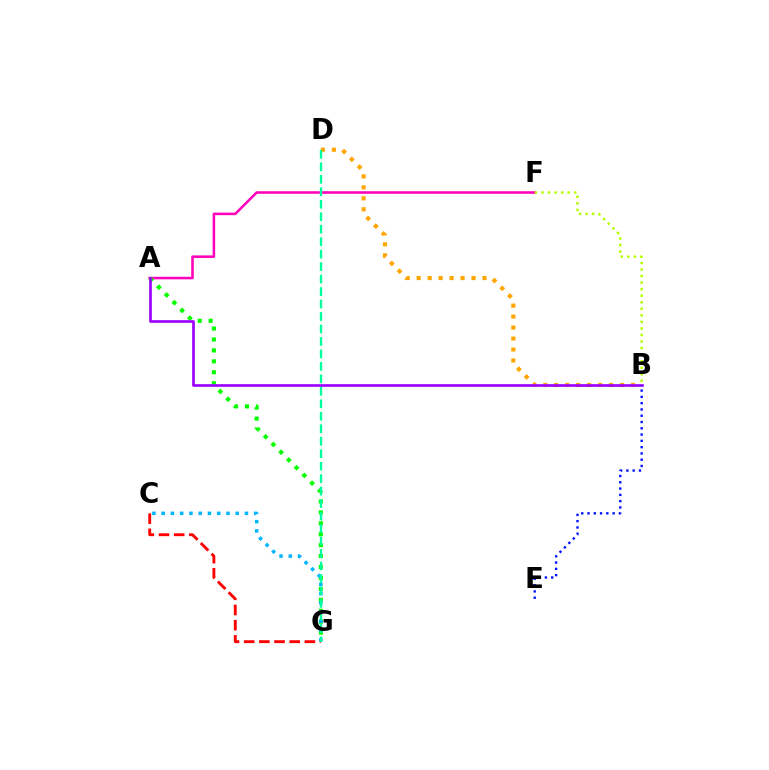{('A', 'F'): [{'color': '#ff00bd', 'line_style': 'solid', 'thickness': 1.84}], ('B', 'F'): [{'color': '#b3ff00', 'line_style': 'dotted', 'thickness': 1.78}], ('A', 'G'): [{'color': '#08ff00', 'line_style': 'dotted', 'thickness': 2.97}], ('B', 'D'): [{'color': '#ffa500', 'line_style': 'dotted', 'thickness': 2.98}], ('C', 'G'): [{'color': '#00b5ff', 'line_style': 'dotted', 'thickness': 2.52}, {'color': '#ff0000', 'line_style': 'dashed', 'thickness': 2.06}], ('A', 'B'): [{'color': '#9b00ff', 'line_style': 'solid', 'thickness': 1.92}], ('B', 'E'): [{'color': '#0010ff', 'line_style': 'dotted', 'thickness': 1.71}], ('D', 'G'): [{'color': '#00ff9d', 'line_style': 'dashed', 'thickness': 1.69}]}